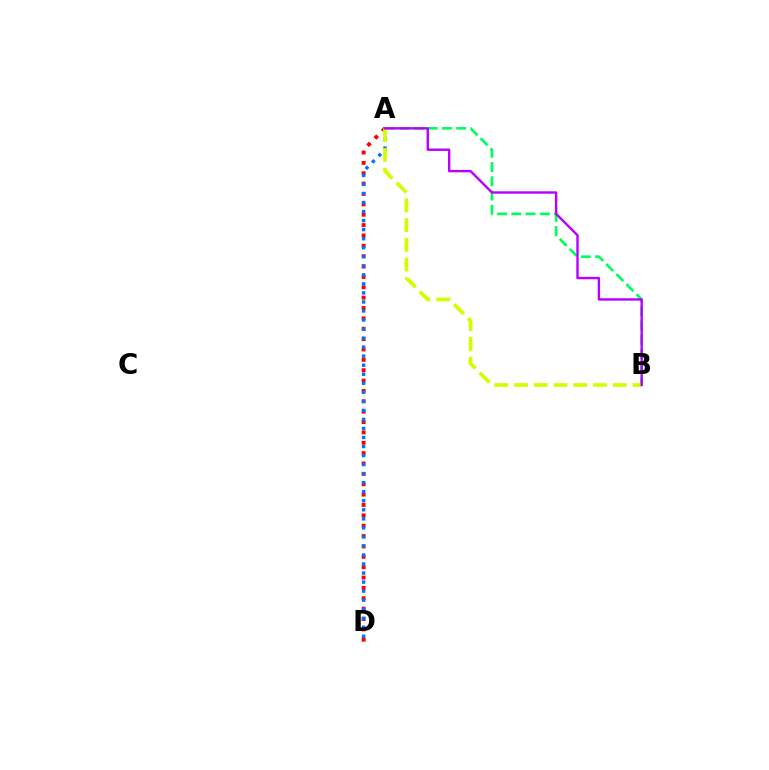{('A', 'D'): [{'color': '#ff0000', 'line_style': 'dotted', 'thickness': 2.82}, {'color': '#0074ff', 'line_style': 'dotted', 'thickness': 2.46}], ('A', 'B'): [{'color': '#00ff5c', 'line_style': 'dashed', 'thickness': 1.93}, {'color': '#d1ff00', 'line_style': 'dashed', 'thickness': 2.68}, {'color': '#b900ff', 'line_style': 'solid', 'thickness': 1.73}]}